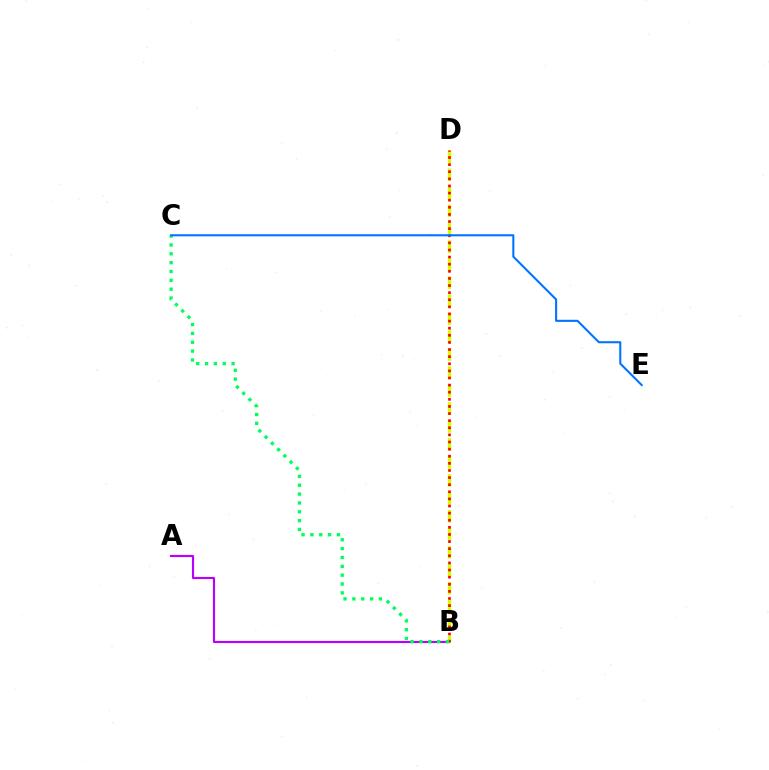{('A', 'B'): [{'color': '#b900ff', 'line_style': 'solid', 'thickness': 1.54}], ('B', 'D'): [{'color': '#d1ff00', 'line_style': 'dashed', 'thickness': 2.44}, {'color': '#ff0000', 'line_style': 'dotted', 'thickness': 1.93}], ('B', 'C'): [{'color': '#00ff5c', 'line_style': 'dotted', 'thickness': 2.4}], ('C', 'E'): [{'color': '#0074ff', 'line_style': 'solid', 'thickness': 1.5}]}